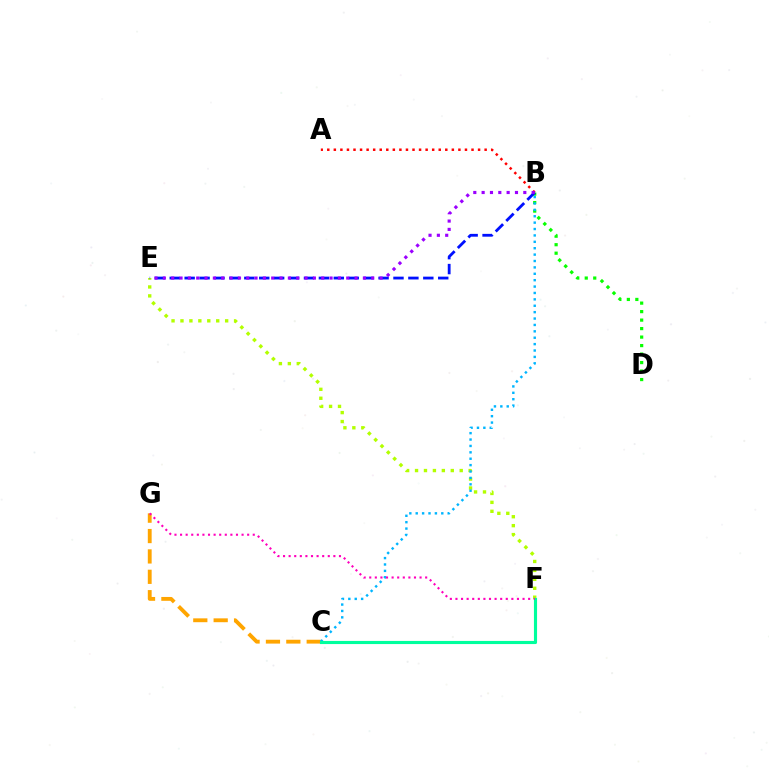{('E', 'F'): [{'color': '#b3ff00', 'line_style': 'dotted', 'thickness': 2.43}], ('B', 'D'): [{'color': '#08ff00', 'line_style': 'dotted', 'thickness': 2.31}], ('C', 'G'): [{'color': '#ffa500', 'line_style': 'dashed', 'thickness': 2.77}], ('A', 'B'): [{'color': '#ff0000', 'line_style': 'dotted', 'thickness': 1.78}], ('B', 'C'): [{'color': '#00b5ff', 'line_style': 'dotted', 'thickness': 1.74}], ('B', 'E'): [{'color': '#0010ff', 'line_style': 'dashed', 'thickness': 2.03}, {'color': '#9b00ff', 'line_style': 'dotted', 'thickness': 2.26}], ('C', 'F'): [{'color': '#00ff9d', 'line_style': 'solid', 'thickness': 2.25}], ('F', 'G'): [{'color': '#ff00bd', 'line_style': 'dotted', 'thickness': 1.52}]}